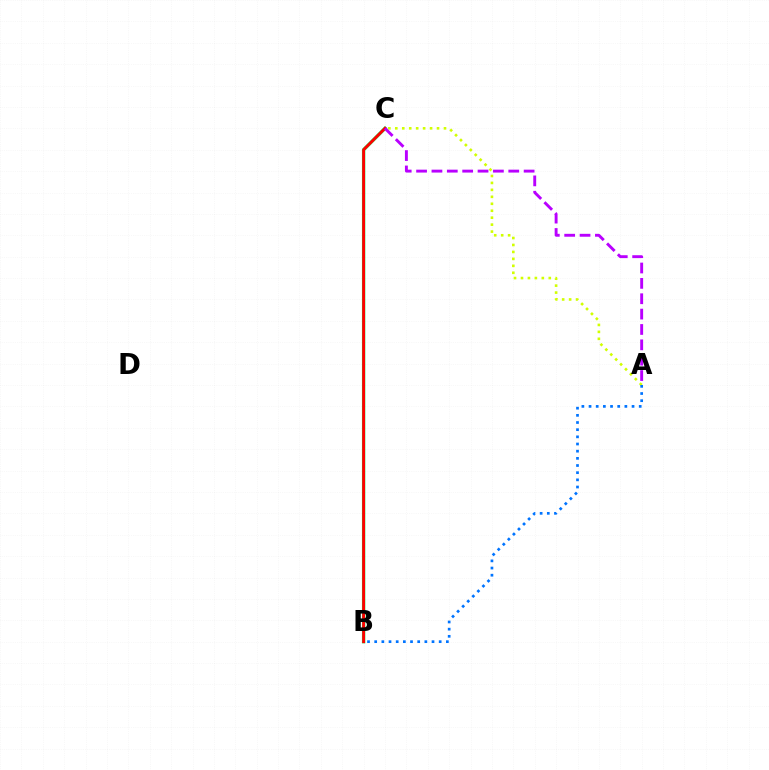{('B', 'C'): [{'color': '#00ff5c', 'line_style': 'solid', 'thickness': 2.41}, {'color': '#ff0000', 'line_style': 'solid', 'thickness': 2.06}], ('A', 'C'): [{'color': '#d1ff00', 'line_style': 'dotted', 'thickness': 1.89}, {'color': '#b900ff', 'line_style': 'dashed', 'thickness': 2.09}], ('A', 'B'): [{'color': '#0074ff', 'line_style': 'dotted', 'thickness': 1.95}]}